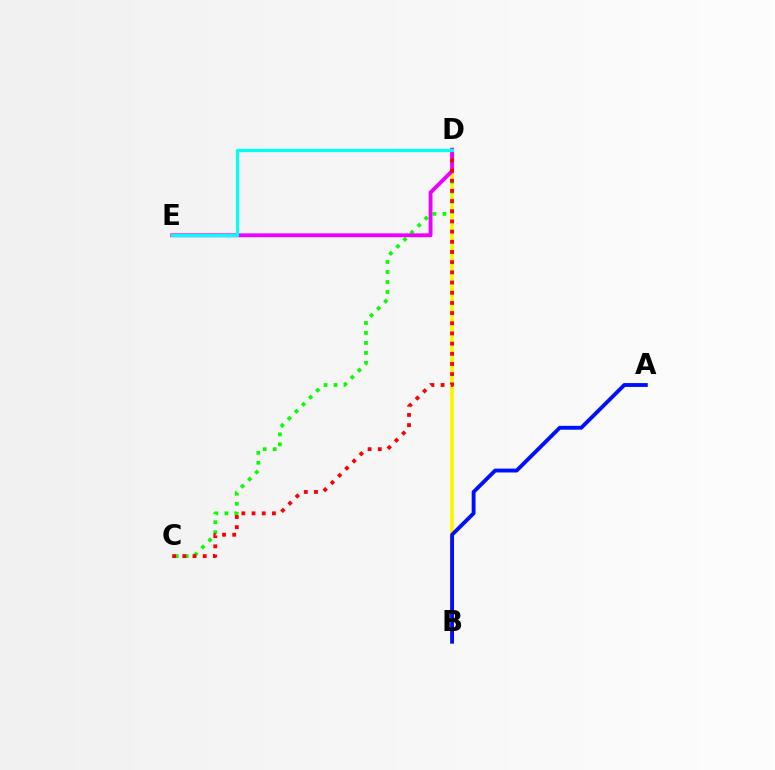{('B', 'D'): [{'color': '#fcf500', 'line_style': 'solid', 'thickness': 2.65}], ('A', 'B'): [{'color': '#0010ff', 'line_style': 'solid', 'thickness': 2.78}], ('C', 'D'): [{'color': '#08ff00', 'line_style': 'dotted', 'thickness': 2.71}, {'color': '#ff0000', 'line_style': 'dotted', 'thickness': 2.77}], ('D', 'E'): [{'color': '#ee00ff', 'line_style': 'solid', 'thickness': 2.78}, {'color': '#00fff6', 'line_style': 'solid', 'thickness': 2.3}]}